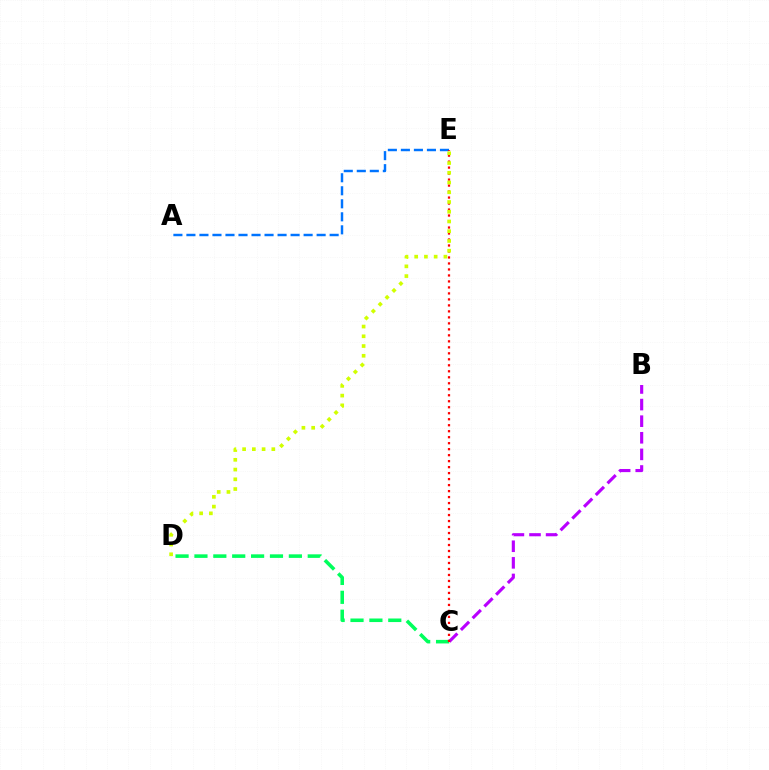{('B', 'C'): [{'color': '#b900ff', 'line_style': 'dashed', 'thickness': 2.26}], ('C', 'D'): [{'color': '#00ff5c', 'line_style': 'dashed', 'thickness': 2.57}], ('A', 'E'): [{'color': '#0074ff', 'line_style': 'dashed', 'thickness': 1.77}], ('C', 'E'): [{'color': '#ff0000', 'line_style': 'dotted', 'thickness': 1.63}], ('D', 'E'): [{'color': '#d1ff00', 'line_style': 'dotted', 'thickness': 2.65}]}